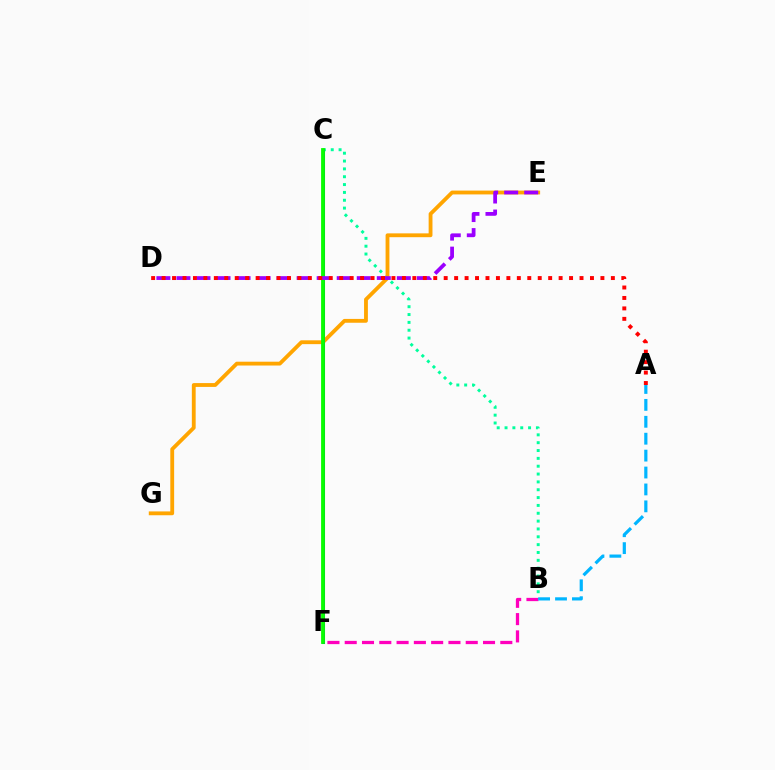{('B', 'C'): [{'color': '#00ff9d', 'line_style': 'dotted', 'thickness': 2.13}], ('C', 'F'): [{'color': '#b3ff00', 'line_style': 'solid', 'thickness': 2.24}, {'color': '#0010ff', 'line_style': 'solid', 'thickness': 2.15}, {'color': '#08ff00', 'line_style': 'solid', 'thickness': 2.73}], ('E', 'G'): [{'color': '#ffa500', 'line_style': 'solid', 'thickness': 2.76}], ('B', 'F'): [{'color': '#ff00bd', 'line_style': 'dashed', 'thickness': 2.35}], ('D', 'E'): [{'color': '#9b00ff', 'line_style': 'dashed', 'thickness': 2.72}], ('A', 'B'): [{'color': '#00b5ff', 'line_style': 'dashed', 'thickness': 2.3}], ('A', 'D'): [{'color': '#ff0000', 'line_style': 'dotted', 'thickness': 2.84}]}